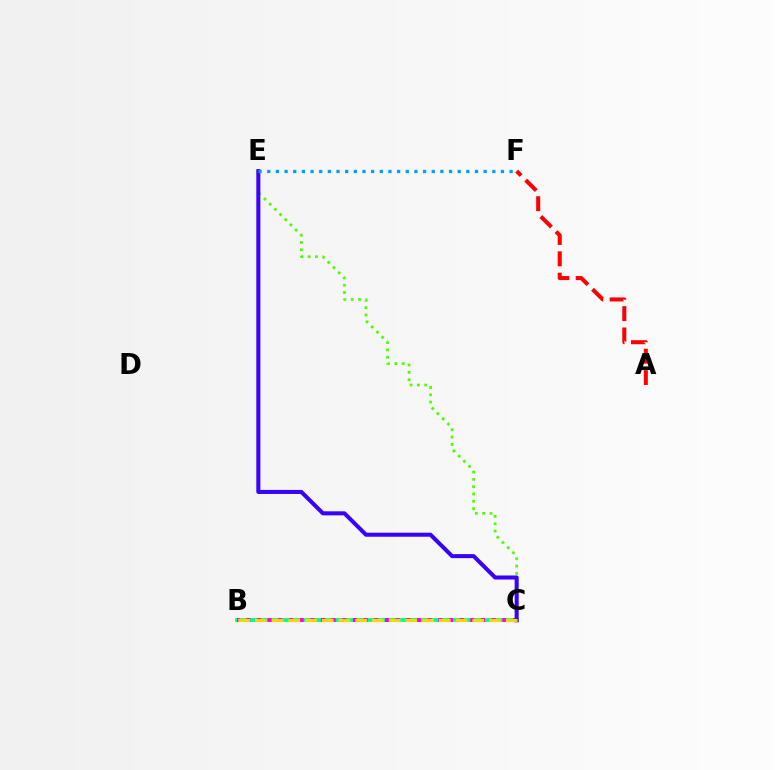{('C', 'E'): [{'color': '#4fff00', 'line_style': 'dotted', 'thickness': 1.99}, {'color': '#3700ff', 'line_style': 'solid', 'thickness': 2.9}], ('A', 'F'): [{'color': '#ff0000', 'line_style': 'dashed', 'thickness': 2.9}], ('B', 'C'): [{'color': '#00ff86', 'line_style': 'solid', 'thickness': 2.73}, {'color': '#ff00ed', 'line_style': 'dotted', 'thickness': 2.9}, {'color': '#ffd500', 'line_style': 'dashed', 'thickness': 2.27}], ('E', 'F'): [{'color': '#009eff', 'line_style': 'dotted', 'thickness': 2.35}]}